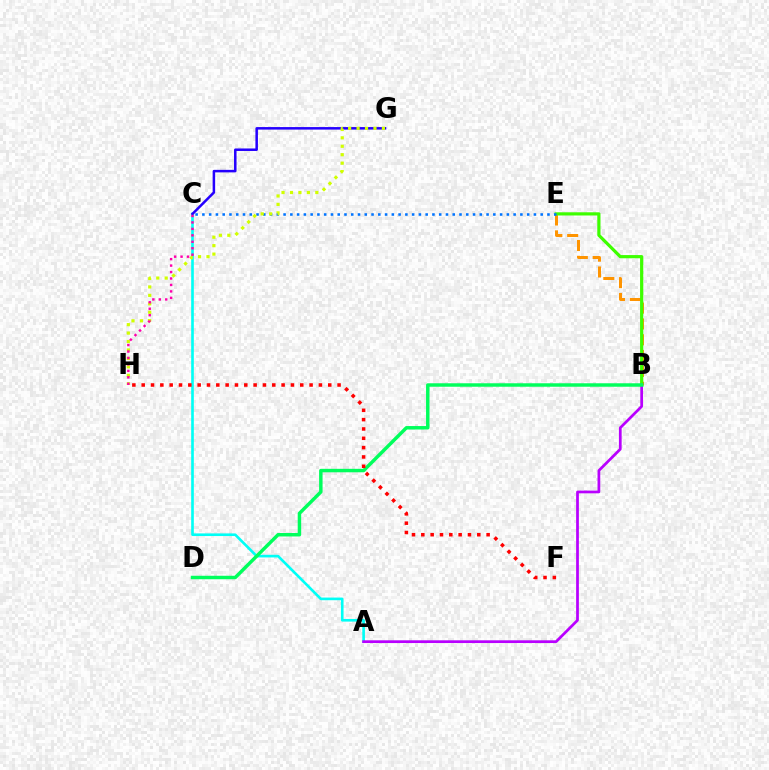{('B', 'E'): [{'color': '#ff9400', 'line_style': 'dashed', 'thickness': 2.15}, {'color': '#3dff00', 'line_style': 'solid', 'thickness': 2.3}], ('A', 'C'): [{'color': '#00fff6', 'line_style': 'solid', 'thickness': 1.9}], ('A', 'B'): [{'color': '#b900ff', 'line_style': 'solid', 'thickness': 1.97}], ('C', 'E'): [{'color': '#0074ff', 'line_style': 'dotted', 'thickness': 1.84}], ('C', 'G'): [{'color': '#2500ff', 'line_style': 'solid', 'thickness': 1.81}], ('B', 'D'): [{'color': '#00ff5c', 'line_style': 'solid', 'thickness': 2.49}], ('G', 'H'): [{'color': '#d1ff00', 'line_style': 'dotted', 'thickness': 2.29}], ('C', 'H'): [{'color': '#ff00ac', 'line_style': 'dotted', 'thickness': 1.75}], ('F', 'H'): [{'color': '#ff0000', 'line_style': 'dotted', 'thickness': 2.53}]}